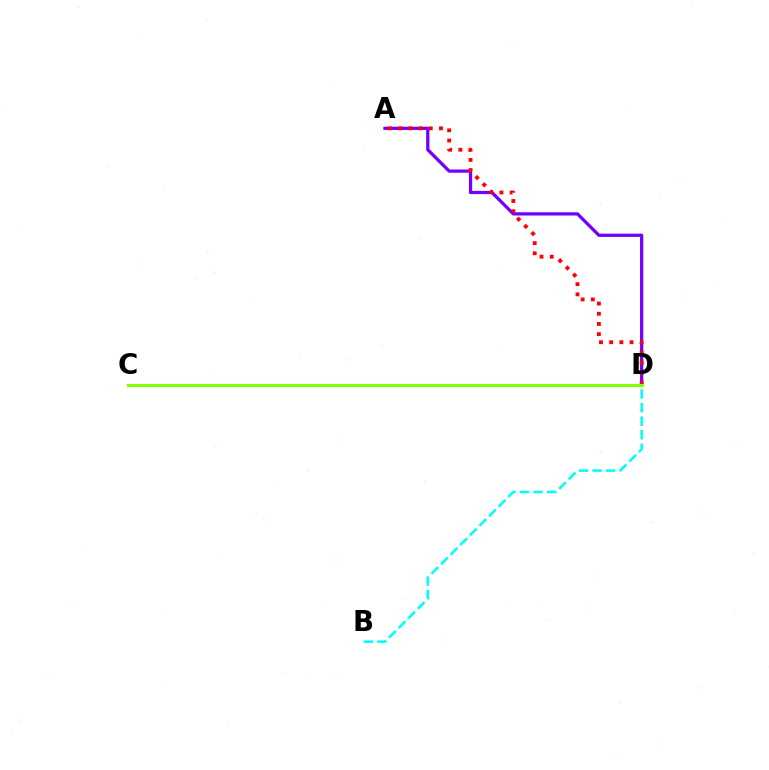{('B', 'D'): [{'color': '#00fff6', 'line_style': 'dashed', 'thickness': 1.84}], ('A', 'D'): [{'color': '#7200ff', 'line_style': 'solid', 'thickness': 2.34}, {'color': '#ff0000', 'line_style': 'dotted', 'thickness': 2.77}], ('C', 'D'): [{'color': '#84ff00', 'line_style': 'solid', 'thickness': 2.2}]}